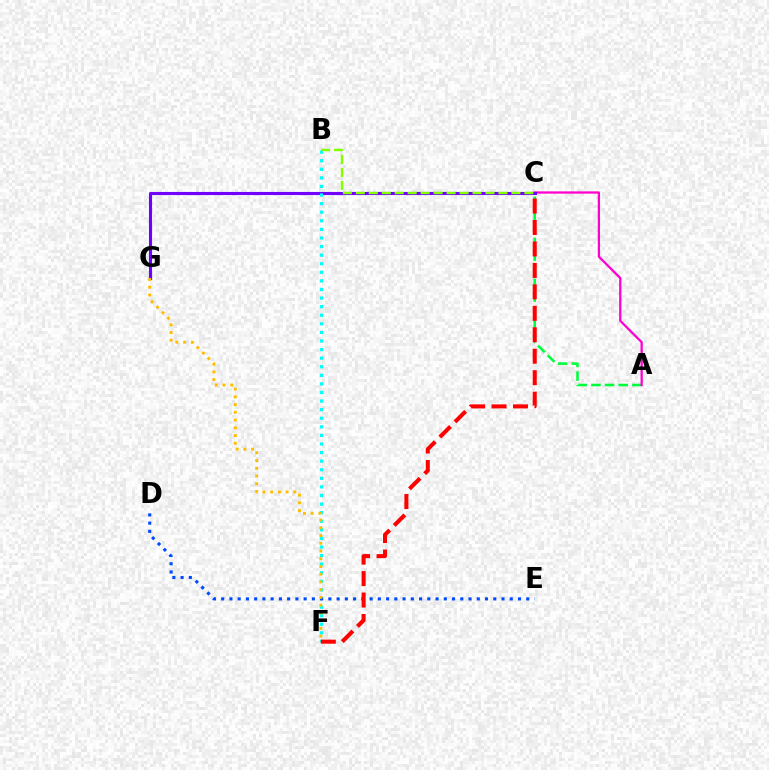{('A', 'C'): [{'color': '#00ff39', 'line_style': 'dashed', 'thickness': 1.86}, {'color': '#ff00cf', 'line_style': 'solid', 'thickness': 1.63}], ('C', 'G'): [{'color': '#7200ff', 'line_style': 'solid', 'thickness': 2.23}], ('B', 'F'): [{'color': '#00fff6', 'line_style': 'dotted', 'thickness': 2.33}], ('D', 'E'): [{'color': '#004bff', 'line_style': 'dotted', 'thickness': 2.24}], ('F', 'G'): [{'color': '#ffbd00', 'line_style': 'dotted', 'thickness': 2.1}], ('B', 'C'): [{'color': '#84ff00', 'line_style': 'dashed', 'thickness': 1.76}], ('C', 'F'): [{'color': '#ff0000', 'line_style': 'dashed', 'thickness': 2.92}]}